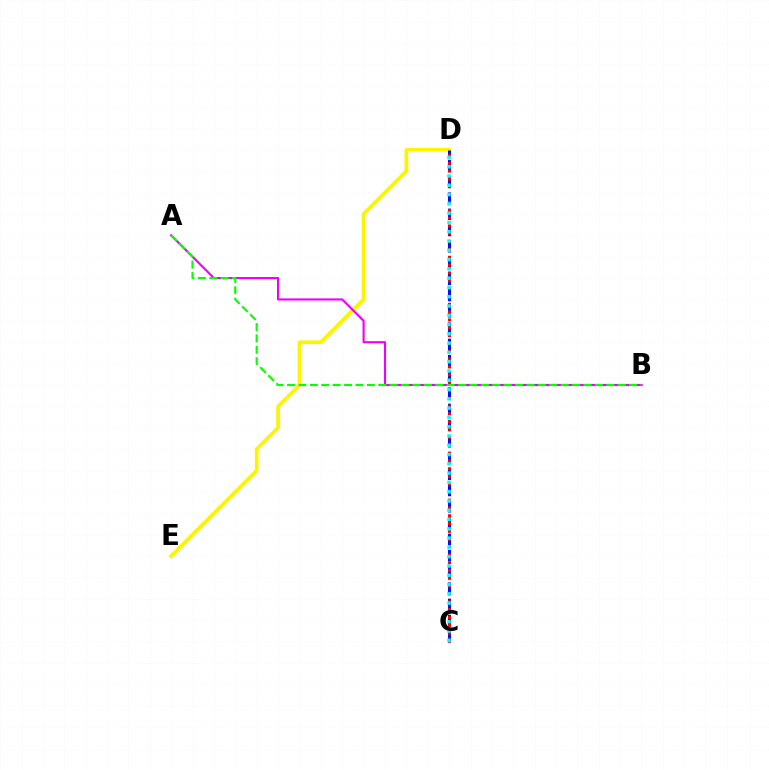{('D', 'E'): [{'color': '#fcf500', 'line_style': 'solid', 'thickness': 2.67}], ('C', 'D'): [{'color': '#0010ff', 'line_style': 'dashed', 'thickness': 2.21}, {'color': '#ff0000', 'line_style': 'dotted', 'thickness': 2.13}, {'color': '#00fff6', 'line_style': 'dotted', 'thickness': 2.52}], ('A', 'B'): [{'color': '#ee00ff', 'line_style': 'solid', 'thickness': 1.53}, {'color': '#08ff00', 'line_style': 'dashed', 'thickness': 1.55}]}